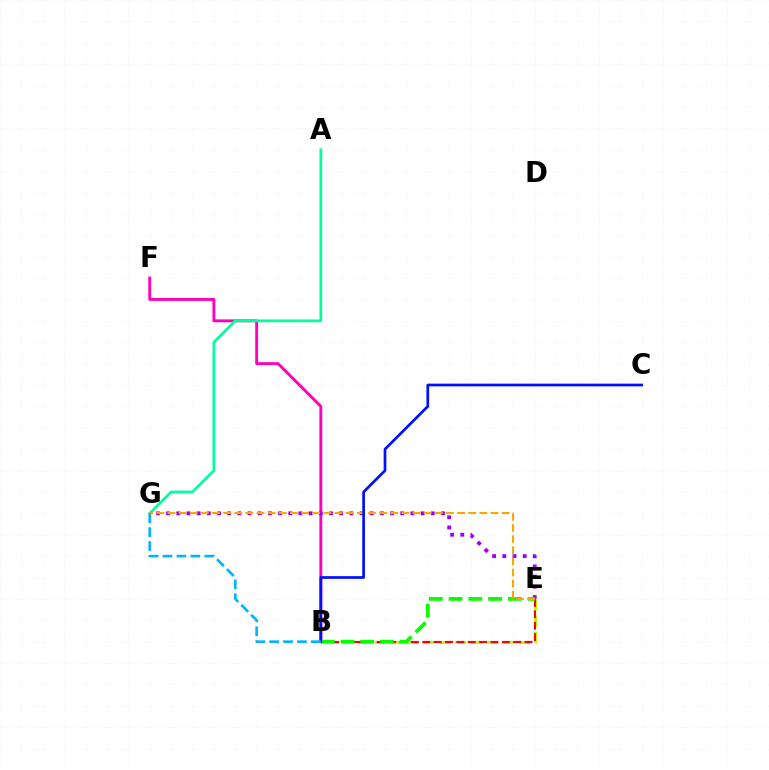{('B', 'E'): [{'color': '#b3ff00', 'line_style': 'dashed', 'thickness': 2.18}, {'color': '#ff0000', 'line_style': 'dashed', 'thickness': 1.54}, {'color': '#08ff00', 'line_style': 'dashed', 'thickness': 2.68}], ('B', 'F'): [{'color': '#ff00bd', 'line_style': 'solid', 'thickness': 2.07}], ('A', 'G'): [{'color': '#00ff9d', 'line_style': 'solid', 'thickness': 1.96}], ('E', 'G'): [{'color': '#9b00ff', 'line_style': 'dotted', 'thickness': 2.77}, {'color': '#ffa500', 'line_style': 'dashed', 'thickness': 1.51}], ('B', 'C'): [{'color': '#0010ff', 'line_style': 'solid', 'thickness': 1.95}], ('B', 'G'): [{'color': '#00b5ff', 'line_style': 'dashed', 'thickness': 1.89}]}